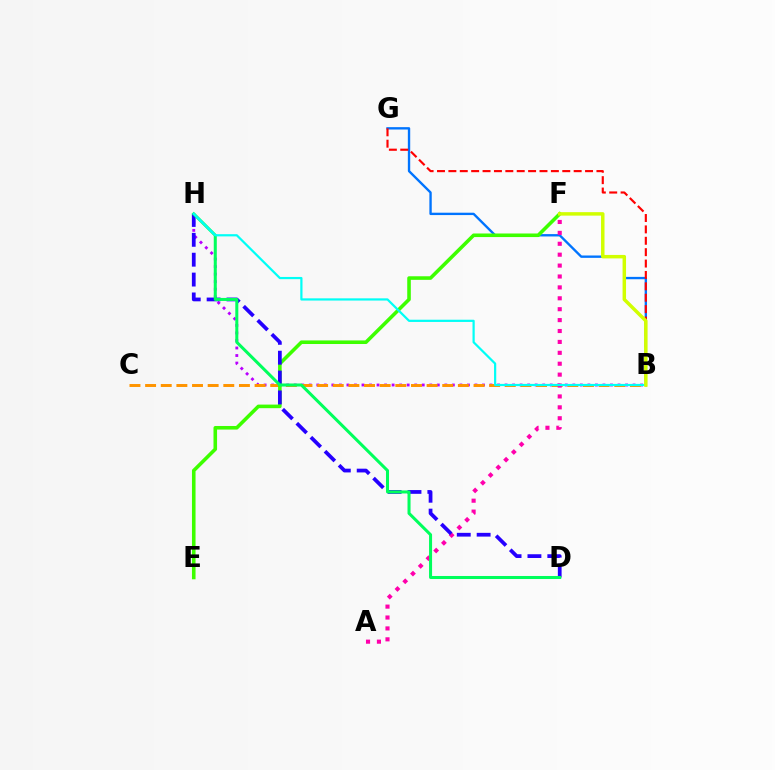{('B', 'H'): [{'color': '#b900ff', 'line_style': 'dotted', 'thickness': 2.05}, {'color': '#00fff6', 'line_style': 'solid', 'thickness': 1.59}], ('B', 'G'): [{'color': '#0074ff', 'line_style': 'solid', 'thickness': 1.7}, {'color': '#ff0000', 'line_style': 'dashed', 'thickness': 1.55}], ('B', 'C'): [{'color': '#ff9400', 'line_style': 'dashed', 'thickness': 2.12}], ('A', 'F'): [{'color': '#ff00ac', 'line_style': 'dotted', 'thickness': 2.96}], ('E', 'F'): [{'color': '#3dff00', 'line_style': 'solid', 'thickness': 2.58}], ('D', 'H'): [{'color': '#2500ff', 'line_style': 'dashed', 'thickness': 2.7}, {'color': '#00ff5c', 'line_style': 'solid', 'thickness': 2.18}], ('B', 'F'): [{'color': '#d1ff00', 'line_style': 'solid', 'thickness': 2.5}]}